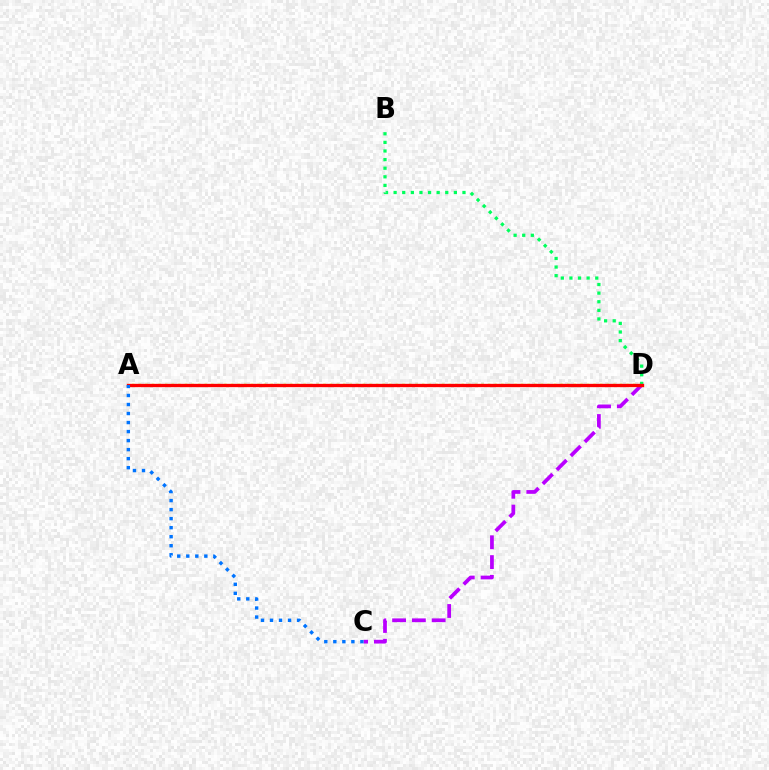{('A', 'D'): [{'color': '#d1ff00', 'line_style': 'dotted', 'thickness': 1.79}, {'color': '#ff0000', 'line_style': 'solid', 'thickness': 2.39}], ('B', 'D'): [{'color': '#00ff5c', 'line_style': 'dotted', 'thickness': 2.34}], ('C', 'D'): [{'color': '#b900ff', 'line_style': 'dashed', 'thickness': 2.69}], ('A', 'C'): [{'color': '#0074ff', 'line_style': 'dotted', 'thickness': 2.45}]}